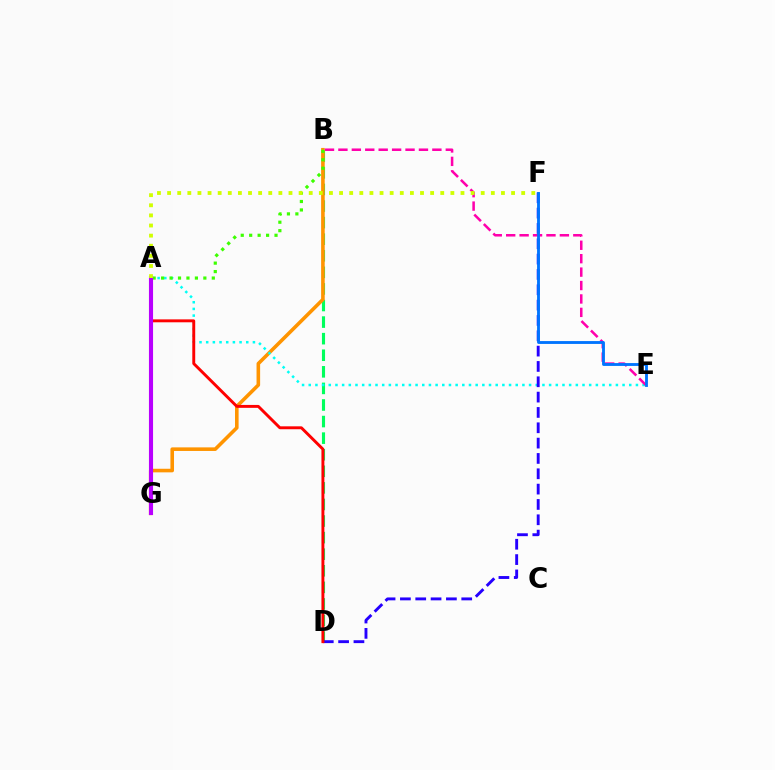{('B', 'D'): [{'color': '#00ff5c', 'line_style': 'dashed', 'thickness': 2.25}], ('B', 'G'): [{'color': '#ff9400', 'line_style': 'solid', 'thickness': 2.58}], ('A', 'E'): [{'color': '#00fff6', 'line_style': 'dotted', 'thickness': 1.81}], ('D', 'F'): [{'color': '#2500ff', 'line_style': 'dashed', 'thickness': 2.08}], ('B', 'E'): [{'color': '#ff00ac', 'line_style': 'dashed', 'thickness': 1.82}], ('A', 'B'): [{'color': '#3dff00', 'line_style': 'dotted', 'thickness': 2.3}], ('A', 'D'): [{'color': '#ff0000', 'line_style': 'solid', 'thickness': 2.1}], ('A', 'G'): [{'color': '#b900ff', 'line_style': 'solid', 'thickness': 2.96}], ('A', 'F'): [{'color': '#d1ff00', 'line_style': 'dotted', 'thickness': 2.75}], ('E', 'F'): [{'color': '#0074ff', 'line_style': 'solid', 'thickness': 2.05}]}